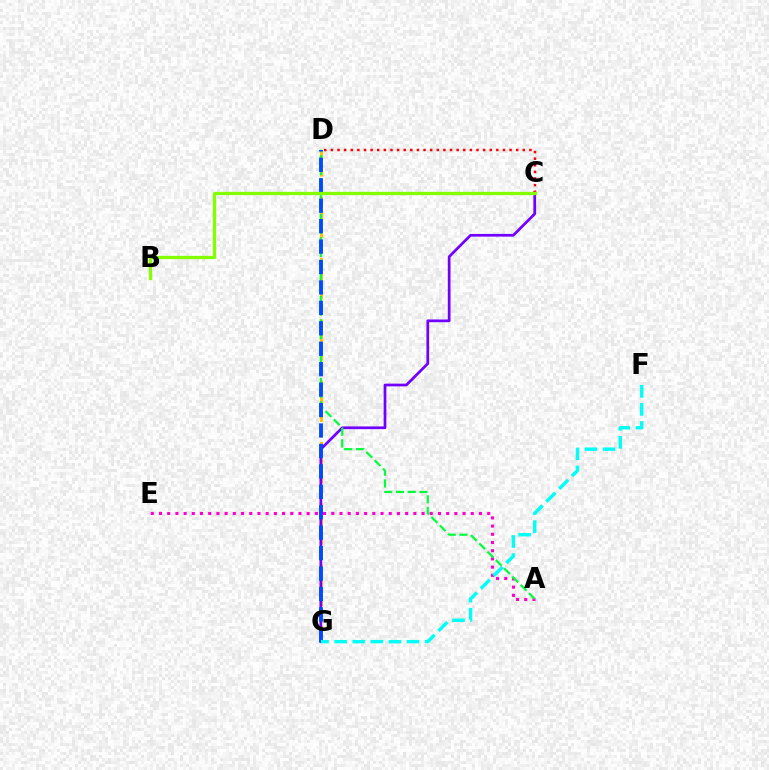{('D', 'G'): [{'color': '#ffbd00', 'line_style': 'dashed', 'thickness': 2.08}, {'color': '#004bff', 'line_style': 'dashed', 'thickness': 2.78}], ('A', 'E'): [{'color': '#ff00cf', 'line_style': 'dotted', 'thickness': 2.23}], ('C', 'G'): [{'color': '#7200ff', 'line_style': 'solid', 'thickness': 1.96}], ('A', 'D'): [{'color': '#00ff39', 'line_style': 'dashed', 'thickness': 1.59}], ('F', 'G'): [{'color': '#00fff6', 'line_style': 'dashed', 'thickness': 2.46}], ('C', 'D'): [{'color': '#ff0000', 'line_style': 'dotted', 'thickness': 1.8}], ('B', 'C'): [{'color': '#84ff00', 'line_style': 'solid', 'thickness': 2.35}]}